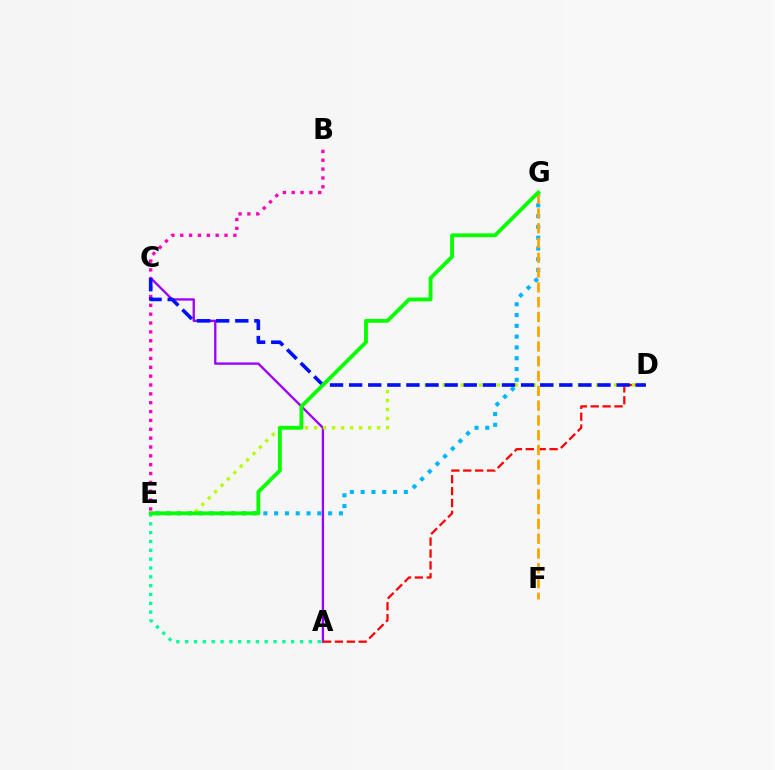{('A', 'C'): [{'color': '#9b00ff', 'line_style': 'solid', 'thickness': 1.67}], ('E', 'G'): [{'color': '#00b5ff', 'line_style': 'dotted', 'thickness': 2.93}, {'color': '#08ff00', 'line_style': 'solid', 'thickness': 2.76}], ('A', 'D'): [{'color': '#ff0000', 'line_style': 'dashed', 'thickness': 1.62}], ('A', 'E'): [{'color': '#00ff9d', 'line_style': 'dotted', 'thickness': 2.4}], ('F', 'G'): [{'color': '#ffa500', 'line_style': 'dashed', 'thickness': 2.01}], ('D', 'E'): [{'color': '#b3ff00', 'line_style': 'dotted', 'thickness': 2.45}], ('B', 'E'): [{'color': '#ff00bd', 'line_style': 'dotted', 'thickness': 2.41}], ('C', 'D'): [{'color': '#0010ff', 'line_style': 'dashed', 'thickness': 2.6}]}